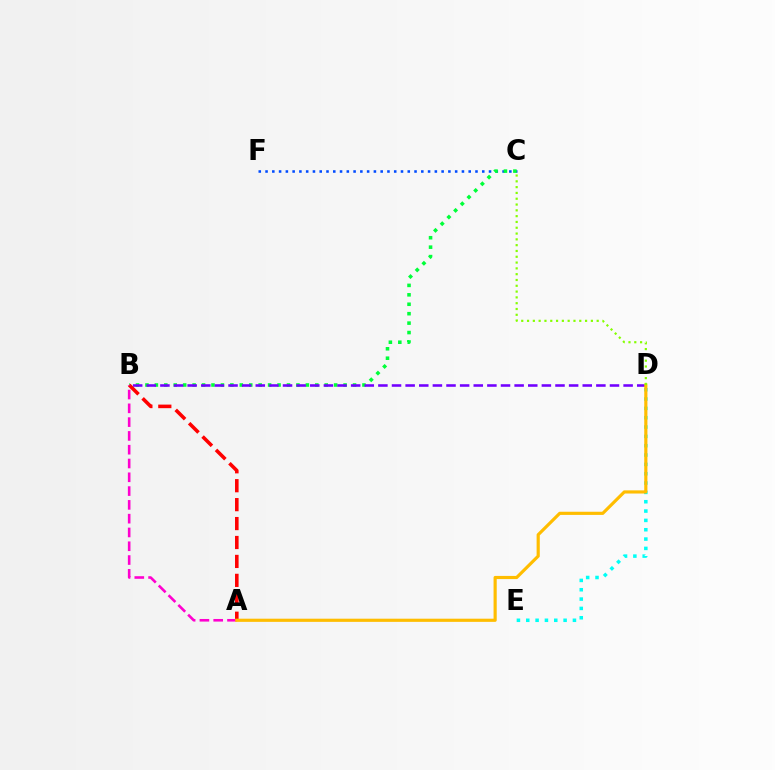{('C', 'F'): [{'color': '#004bff', 'line_style': 'dotted', 'thickness': 1.84}], ('B', 'C'): [{'color': '#00ff39', 'line_style': 'dotted', 'thickness': 2.56}], ('B', 'D'): [{'color': '#7200ff', 'line_style': 'dashed', 'thickness': 1.85}], ('D', 'E'): [{'color': '#00fff6', 'line_style': 'dotted', 'thickness': 2.54}], ('A', 'B'): [{'color': '#ff0000', 'line_style': 'dashed', 'thickness': 2.57}, {'color': '#ff00cf', 'line_style': 'dashed', 'thickness': 1.87}], ('A', 'D'): [{'color': '#ffbd00', 'line_style': 'solid', 'thickness': 2.28}], ('C', 'D'): [{'color': '#84ff00', 'line_style': 'dotted', 'thickness': 1.58}]}